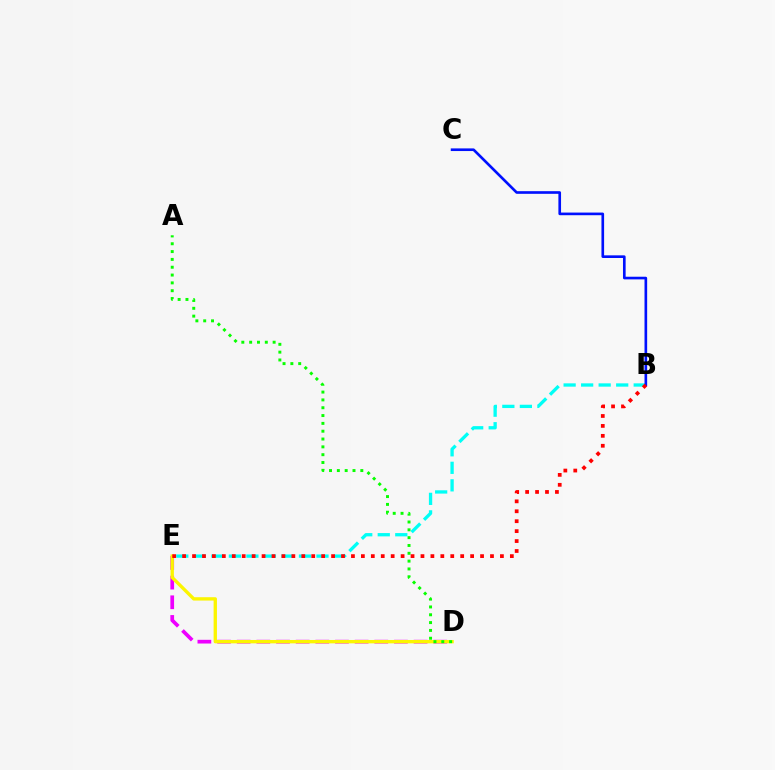{('B', 'E'): [{'color': '#00fff6', 'line_style': 'dashed', 'thickness': 2.38}, {'color': '#ff0000', 'line_style': 'dotted', 'thickness': 2.7}], ('D', 'E'): [{'color': '#ee00ff', 'line_style': 'dashed', 'thickness': 2.67}, {'color': '#fcf500', 'line_style': 'solid', 'thickness': 2.41}], ('B', 'C'): [{'color': '#0010ff', 'line_style': 'solid', 'thickness': 1.91}], ('A', 'D'): [{'color': '#08ff00', 'line_style': 'dotted', 'thickness': 2.13}]}